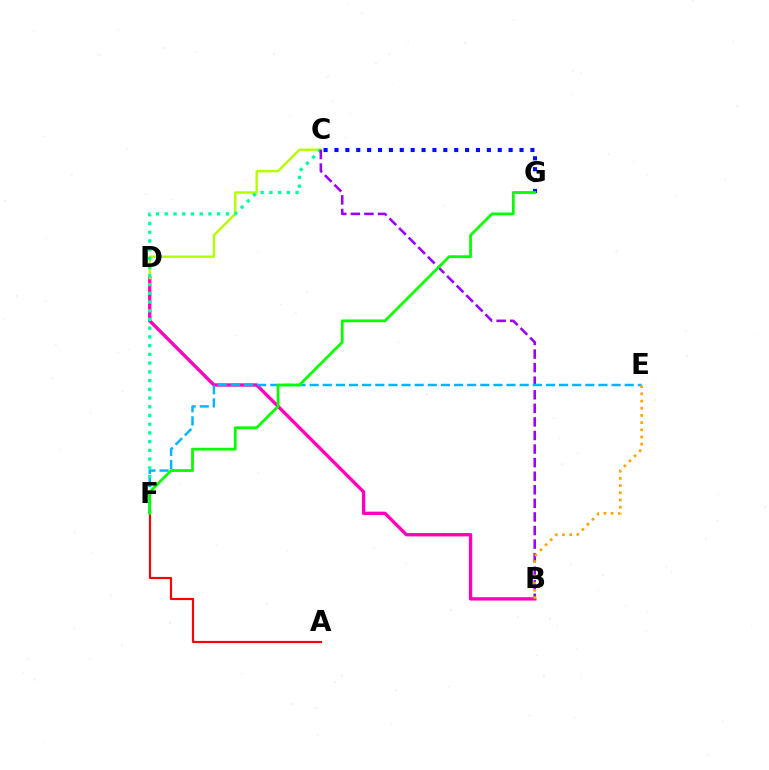{('B', 'D'): [{'color': '#ff00bd', 'line_style': 'solid', 'thickness': 2.42}], ('C', 'D'): [{'color': '#b3ff00', 'line_style': 'solid', 'thickness': 1.73}], ('C', 'F'): [{'color': '#00ff9d', 'line_style': 'dotted', 'thickness': 2.37}], ('B', 'C'): [{'color': '#9b00ff', 'line_style': 'dashed', 'thickness': 1.84}], ('E', 'F'): [{'color': '#00b5ff', 'line_style': 'dashed', 'thickness': 1.78}], ('B', 'E'): [{'color': '#ffa500', 'line_style': 'dotted', 'thickness': 1.95}], ('A', 'F'): [{'color': '#ff0000', 'line_style': 'solid', 'thickness': 1.57}], ('C', 'G'): [{'color': '#0010ff', 'line_style': 'dotted', 'thickness': 2.96}], ('F', 'G'): [{'color': '#08ff00', 'line_style': 'solid', 'thickness': 2.0}]}